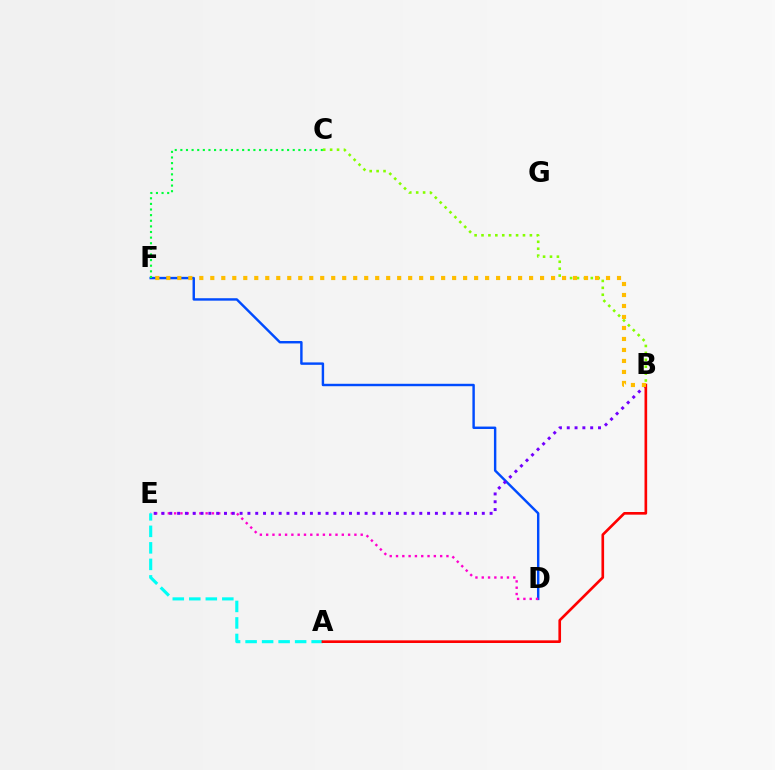{('B', 'C'): [{'color': '#84ff00', 'line_style': 'dotted', 'thickness': 1.88}], ('D', 'F'): [{'color': '#004bff', 'line_style': 'solid', 'thickness': 1.75}], ('D', 'E'): [{'color': '#ff00cf', 'line_style': 'dotted', 'thickness': 1.71}], ('C', 'F'): [{'color': '#00ff39', 'line_style': 'dotted', 'thickness': 1.53}], ('B', 'E'): [{'color': '#7200ff', 'line_style': 'dotted', 'thickness': 2.12}], ('A', 'E'): [{'color': '#00fff6', 'line_style': 'dashed', 'thickness': 2.24}], ('A', 'B'): [{'color': '#ff0000', 'line_style': 'solid', 'thickness': 1.91}], ('B', 'F'): [{'color': '#ffbd00', 'line_style': 'dotted', 'thickness': 2.99}]}